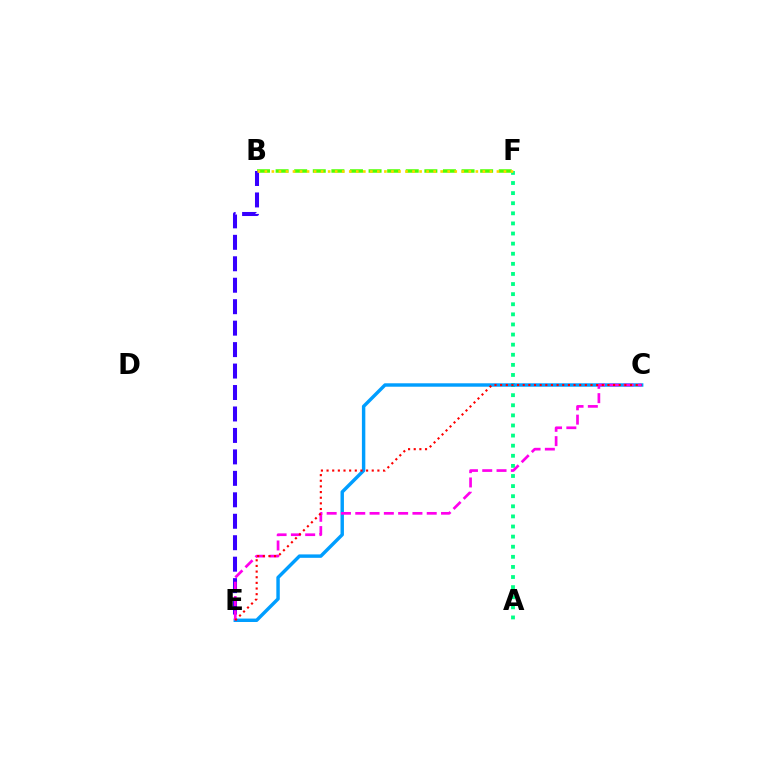{('B', 'F'): [{'color': '#4fff00', 'line_style': 'dashed', 'thickness': 2.53}, {'color': '#ffd500', 'line_style': 'dotted', 'thickness': 1.91}], ('B', 'E'): [{'color': '#3700ff', 'line_style': 'dashed', 'thickness': 2.91}], ('A', 'F'): [{'color': '#00ff86', 'line_style': 'dotted', 'thickness': 2.74}], ('C', 'E'): [{'color': '#009eff', 'line_style': 'solid', 'thickness': 2.47}, {'color': '#ff00ed', 'line_style': 'dashed', 'thickness': 1.94}, {'color': '#ff0000', 'line_style': 'dotted', 'thickness': 1.53}]}